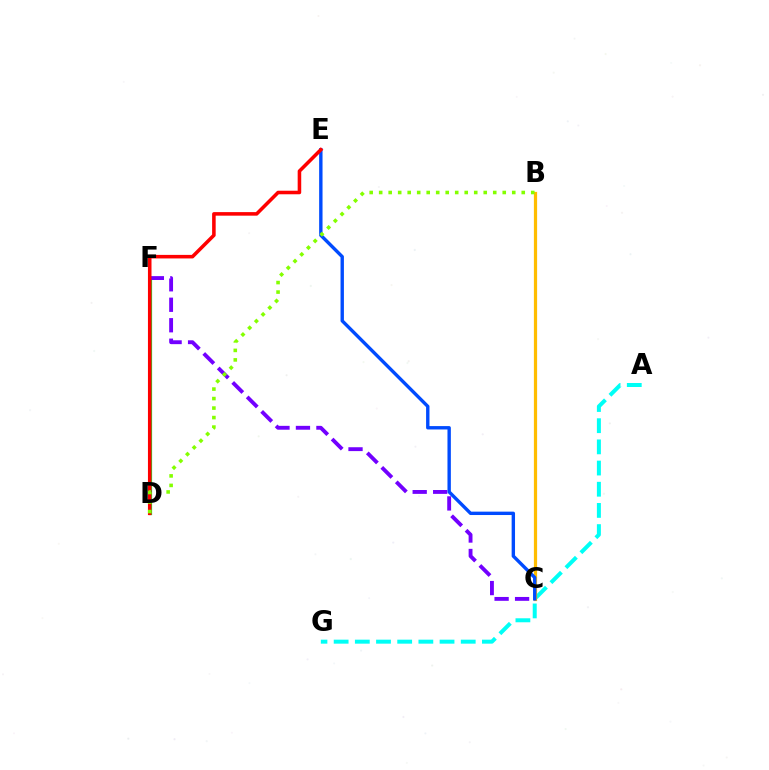{('A', 'G'): [{'color': '#00fff6', 'line_style': 'dashed', 'thickness': 2.88}], ('D', 'F'): [{'color': '#00ff39', 'line_style': 'solid', 'thickness': 2.32}], ('B', 'C'): [{'color': '#ff00cf', 'line_style': 'dashed', 'thickness': 2.0}, {'color': '#ffbd00', 'line_style': 'solid', 'thickness': 2.32}], ('C', 'F'): [{'color': '#7200ff', 'line_style': 'dashed', 'thickness': 2.78}], ('C', 'E'): [{'color': '#004bff', 'line_style': 'solid', 'thickness': 2.44}], ('D', 'E'): [{'color': '#ff0000', 'line_style': 'solid', 'thickness': 2.56}], ('B', 'D'): [{'color': '#84ff00', 'line_style': 'dotted', 'thickness': 2.58}]}